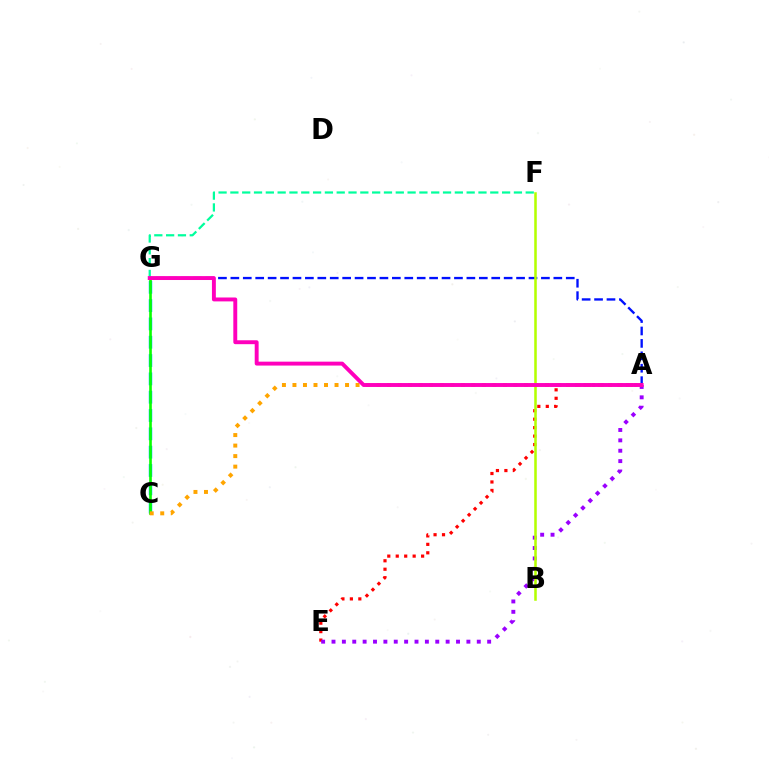{('C', 'G'): [{'color': '#00b5ff', 'line_style': 'dashed', 'thickness': 2.49}, {'color': '#08ff00', 'line_style': 'solid', 'thickness': 1.9}], ('A', 'E'): [{'color': '#ff0000', 'line_style': 'dotted', 'thickness': 2.3}, {'color': '#9b00ff', 'line_style': 'dotted', 'thickness': 2.82}], ('F', 'G'): [{'color': '#00ff9d', 'line_style': 'dashed', 'thickness': 1.6}], ('A', 'G'): [{'color': '#0010ff', 'line_style': 'dashed', 'thickness': 1.69}, {'color': '#ff00bd', 'line_style': 'solid', 'thickness': 2.82}], ('B', 'F'): [{'color': '#b3ff00', 'line_style': 'solid', 'thickness': 1.83}], ('A', 'C'): [{'color': '#ffa500', 'line_style': 'dotted', 'thickness': 2.86}]}